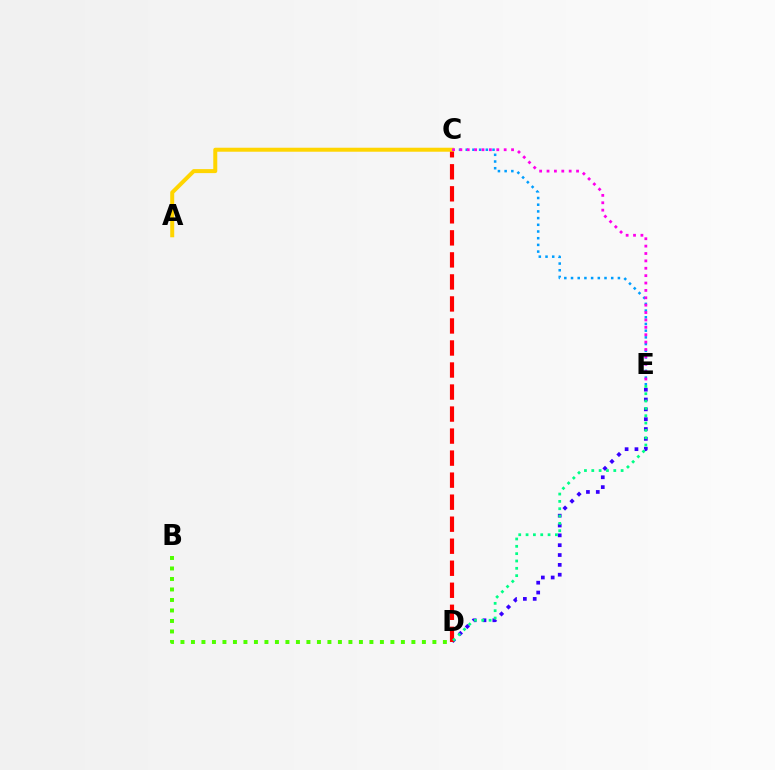{('C', 'E'): [{'color': '#009eff', 'line_style': 'dotted', 'thickness': 1.82}, {'color': '#ff00ed', 'line_style': 'dotted', 'thickness': 2.01}], ('D', 'E'): [{'color': '#3700ff', 'line_style': 'dotted', 'thickness': 2.67}, {'color': '#00ff86', 'line_style': 'dotted', 'thickness': 1.99}], ('C', 'D'): [{'color': '#ff0000', 'line_style': 'dashed', 'thickness': 2.99}], ('A', 'C'): [{'color': '#ffd500', 'line_style': 'solid', 'thickness': 2.88}], ('B', 'D'): [{'color': '#4fff00', 'line_style': 'dotted', 'thickness': 2.85}]}